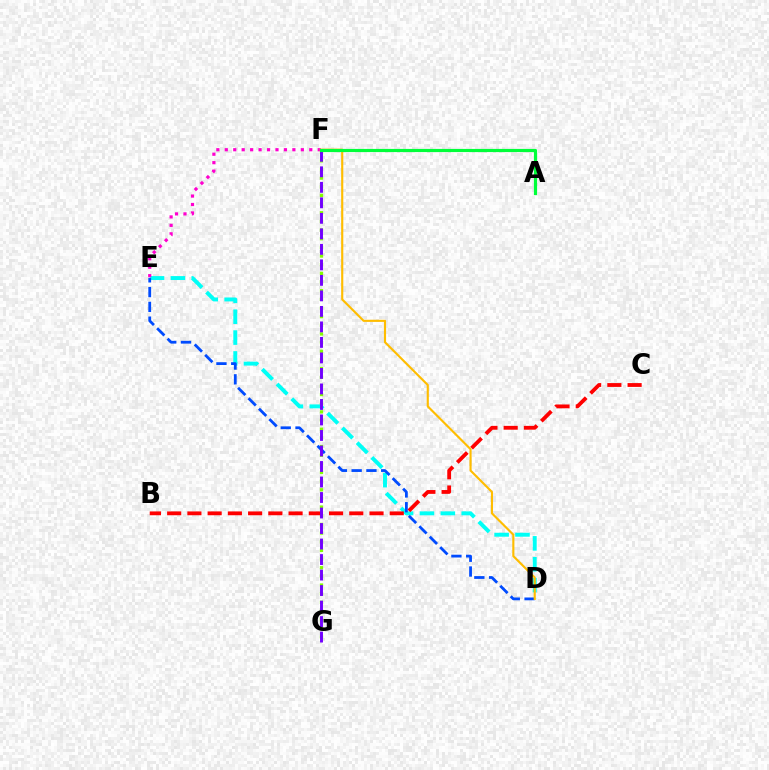{('D', 'E'): [{'color': '#00fff6', 'line_style': 'dashed', 'thickness': 2.84}, {'color': '#004bff', 'line_style': 'dashed', 'thickness': 2.01}], ('F', 'G'): [{'color': '#84ff00', 'line_style': 'dotted', 'thickness': 2.35}, {'color': '#7200ff', 'line_style': 'dashed', 'thickness': 2.11}], ('E', 'F'): [{'color': '#ff00cf', 'line_style': 'dotted', 'thickness': 2.3}], ('D', 'F'): [{'color': '#ffbd00', 'line_style': 'solid', 'thickness': 1.54}], ('B', 'C'): [{'color': '#ff0000', 'line_style': 'dashed', 'thickness': 2.75}], ('A', 'F'): [{'color': '#00ff39', 'line_style': 'solid', 'thickness': 2.28}]}